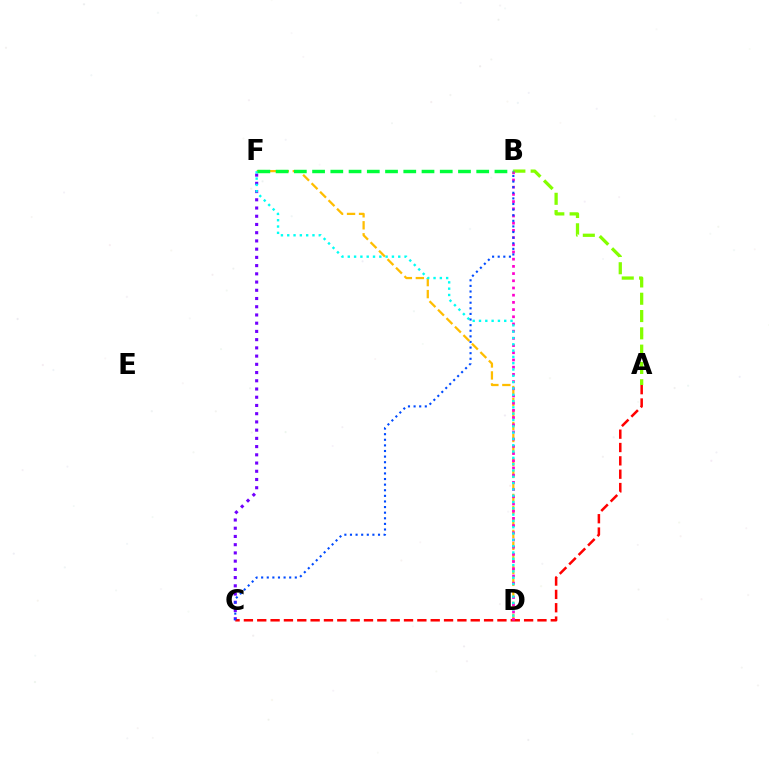{('D', 'F'): [{'color': '#ffbd00', 'line_style': 'dashed', 'thickness': 1.63}, {'color': '#00fff6', 'line_style': 'dotted', 'thickness': 1.71}], ('C', 'F'): [{'color': '#7200ff', 'line_style': 'dotted', 'thickness': 2.24}], ('A', 'C'): [{'color': '#ff0000', 'line_style': 'dashed', 'thickness': 1.81}], ('A', 'B'): [{'color': '#84ff00', 'line_style': 'dashed', 'thickness': 2.35}], ('B', 'D'): [{'color': '#ff00cf', 'line_style': 'dotted', 'thickness': 1.96}], ('B', 'C'): [{'color': '#004bff', 'line_style': 'dotted', 'thickness': 1.52}], ('B', 'F'): [{'color': '#00ff39', 'line_style': 'dashed', 'thickness': 2.48}]}